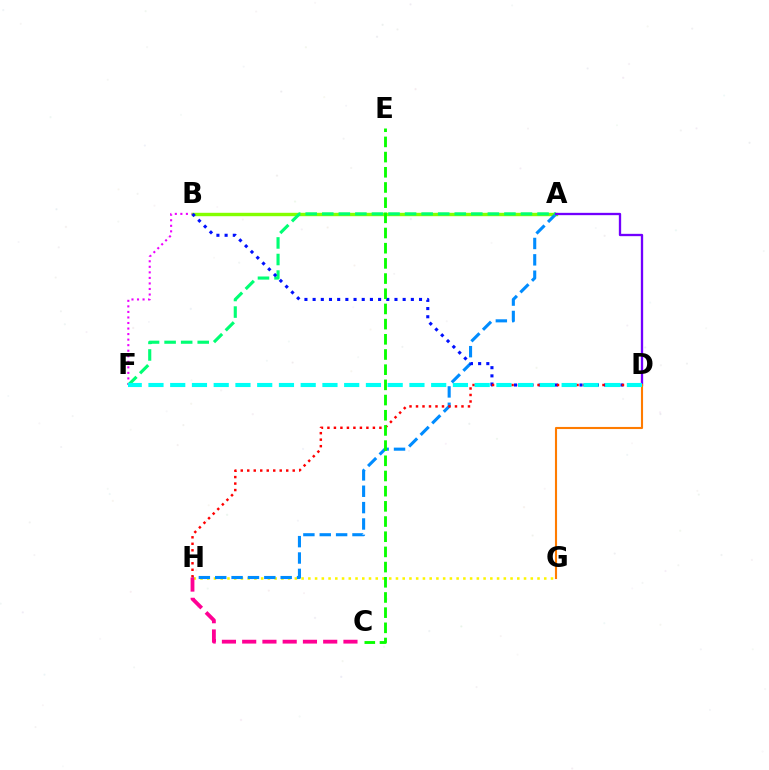{('G', 'H'): [{'color': '#fcf500', 'line_style': 'dotted', 'thickness': 1.83}], ('B', 'F'): [{'color': '#ee00ff', 'line_style': 'dotted', 'thickness': 1.51}], ('A', 'B'): [{'color': '#84ff00', 'line_style': 'solid', 'thickness': 2.45}], ('A', 'H'): [{'color': '#008cff', 'line_style': 'dashed', 'thickness': 2.22}], ('A', 'F'): [{'color': '#00ff74', 'line_style': 'dashed', 'thickness': 2.25}], ('B', 'D'): [{'color': '#0010ff', 'line_style': 'dotted', 'thickness': 2.22}], ('D', 'H'): [{'color': '#ff0000', 'line_style': 'dotted', 'thickness': 1.76}], ('A', 'D'): [{'color': '#7200ff', 'line_style': 'solid', 'thickness': 1.67}], ('C', 'E'): [{'color': '#08ff00', 'line_style': 'dashed', 'thickness': 2.06}], ('D', 'G'): [{'color': '#ff7c00', 'line_style': 'solid', 'thickness': 1.52}], ('D', 'F'): [{'color': '#00fff6', 'line_style': 'dashed', 'thickness': 2.95}], ('C', 'H'): [{'color': '#ff0094', 'line_style': 'dashed', 'thickness': 2.75}]}